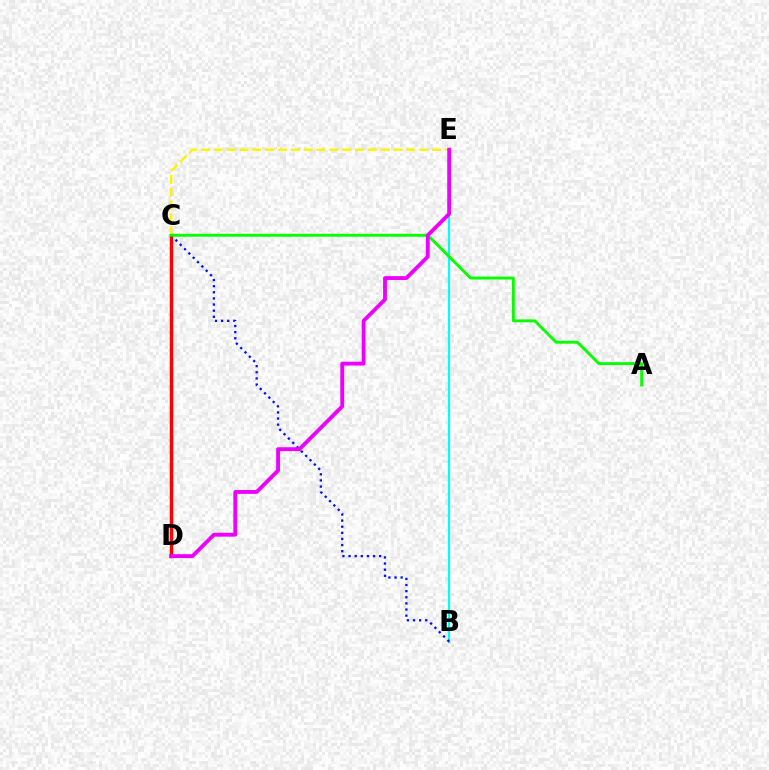{('C', 'D'): [{'color': '#ff0000', 'line_style': 'solid', 'thickness': 2.49}], ('B', 'E'): [{'color': '#00fff6', 'line_style': 'solid', 'thickness': 1.57}], ('B', 'C'): [{'color': '#0010ff', 'line_style': 'dotted', 'thickness': 1.66}], ('C', 'E'): [{'color': '#fcf500', 'line_style': 'dashed', 'thickness': 1.75}], ('A', 'C'): [{'color': '#08ff00', 'line_style': 'solid', 'thickness': 2.1}], ('D', 'E'): [{'color': '#ee00ff', 'line_style': 'solid', 'thickness': 2.76}]}